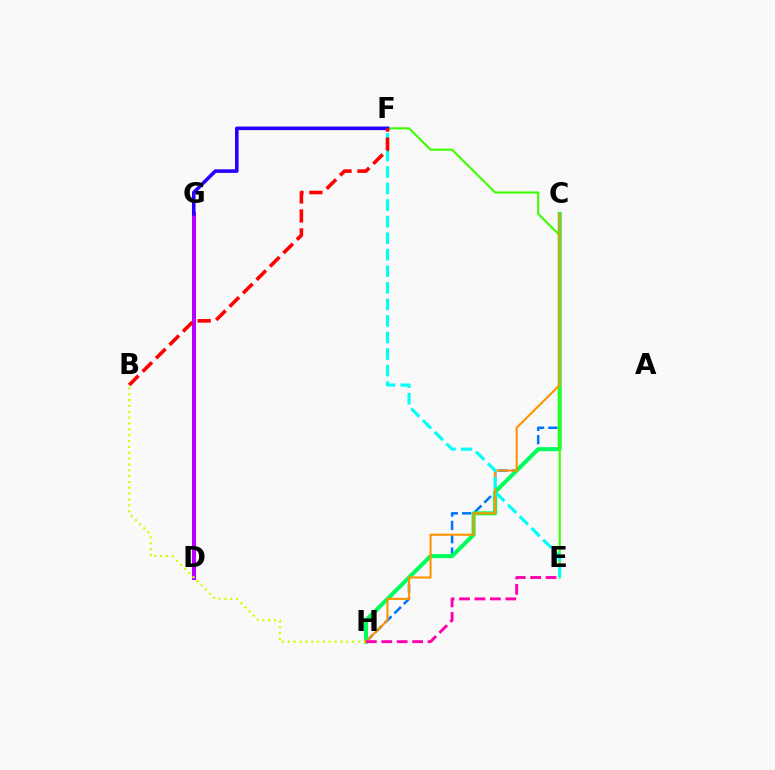{('D', 'G'): [{'color': '#b900ff', 'line_style': 'solid', 'thickness': 2.89}], ('C', 'H'): [{'color': '#0074ff', 'line_style': 'dashed', 'thickness': 1.81}, {'color': '#00ff5c', 'line_style': 'solid', 'thickness': 2.92}, {'color': '#ff9400', 'line_style': 'solid', 'thickness': 1.53}], ('E', 'F'): [{'color': '#3dff00', 'line_style': 'solid', 'thickness': 1.52}, {'color': '#00fff6', 'line_style': 'dashed', 'thickness': 2.25}], ('B', 'H'): [{'color': '#d1ff00', 'line_style': 'dotted', 'thickness': 1.59}], ('E', 'H'): [{'color': '#ff00ac', 'line_style': 'dashed', 'thickness': 2.09}], ('F', 'G'): [{'color': '#2500ff', 'line_style': 'solid', 'thickness': 2.57}], ('B', 'F'): [{'color': '#ff0000', 'line_style': 'dashed', 'thickness': 2.58}]}